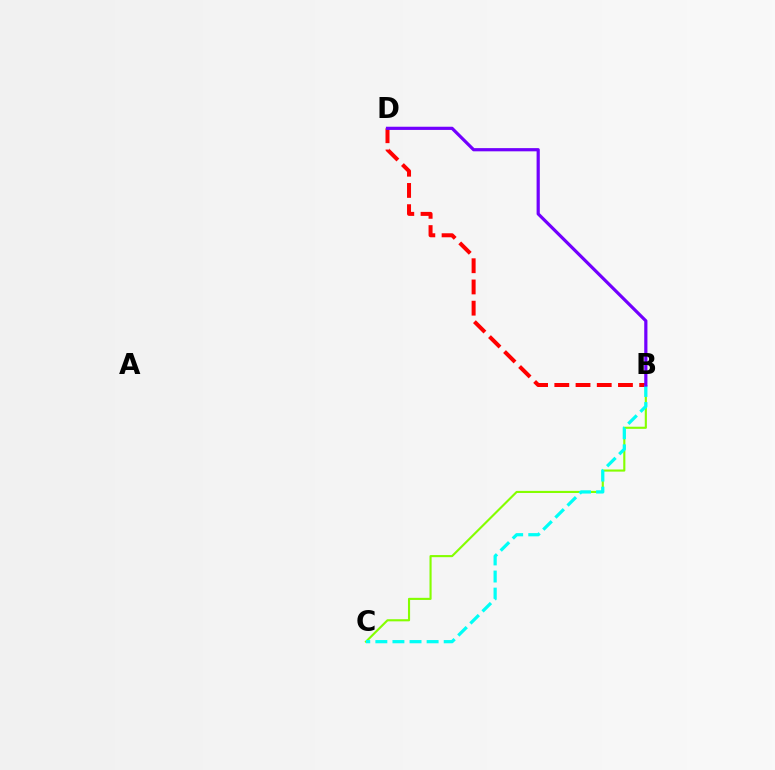{('B', 'C'): [{'color': '#84ff00', 'line_style': 'solid', 'thickness': 1.53}, {'color': '#00fff6', 'line_style': 'dashed', 'thickness': 2.32}], ('B', 'D'): [{'color': '#ff0000', 'line_style': 'dashed', 'thickness': 2.88}, {'color': '#7200ff', 'line_style': 'solid', 'thickness': 2.3}]}